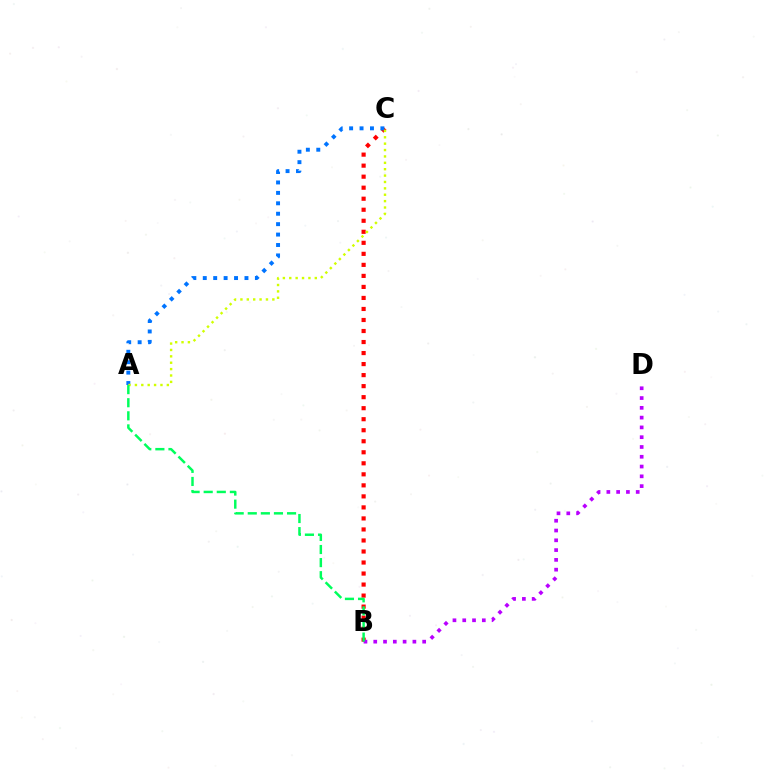{('B', 'C'): [{'color': '#ff0000', 'line_style': 'dotted', 'thickness': 3.0}], ('A', 'C'): [{'color': '#0074ff', 'line_style': 'dotted', 'thickness': 2.83}, {'color': '#d1ff00', 'line_style': 'dotted', 'thickness': 1.73}], ('B', 'D'): [{'color': '#b900ff', 'line_style': 'dotted', 'thickness': 2.66}], ('A', 'B'): [{'color': '#00ff5c', 'line_style': 'dashed', 'thickness': 1.78}]}